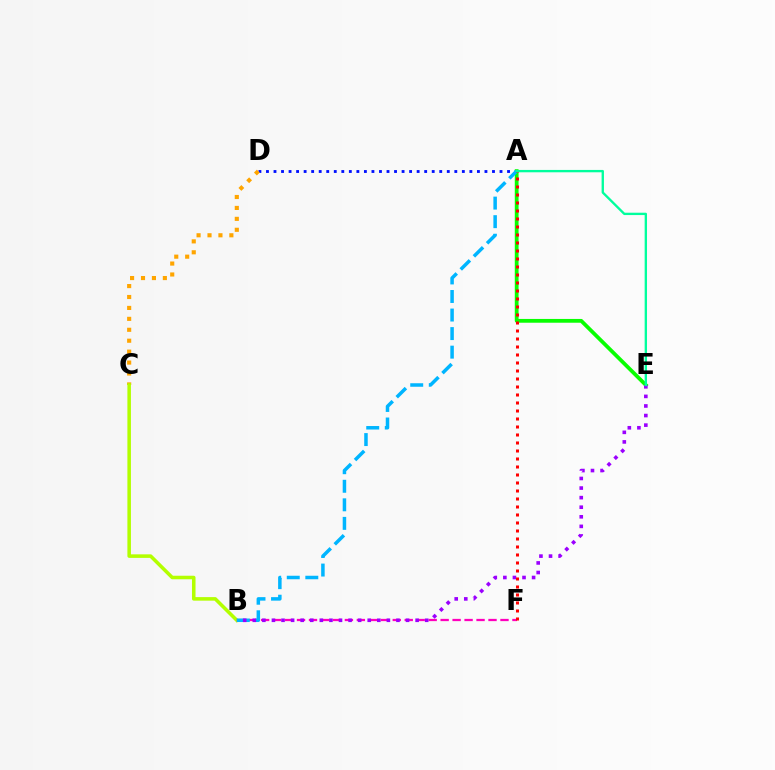{('A', 'D'): [{'color': '#0010ff', 'line_style': 'dotted', 'thickness': 2.05}], ('C', 'D'): [{'color': '#ffa500', 'line_style': 'dotted', 'thickness': 2.97}], ('B', 'F'): [{'color': '#ff00bd', 'line_style': 'dashed', 'thickness': 1.63}], ('A', 'E'): [{'color': '#08ff00', 'line_style': 'solid', 'thickness': 2.72}, {'color': '#00ff9d', 'line_style': 'solid', 'thickness': 1.7}], ('B', 'C'): [{'color': '#b3ff00', 'line_style': 'solid', 'thickness': 2.55}], ('A', 'B'): [{'color': '#00b5ff', 'line_style': 'dashed', 'thickness': 2.52}], ('B', 'E'): [{'color': '#9b00ff', 'line_style': 'dotted', 'thickness': 2.6}], ('A', 'F'): [{'color': '#ff0000', 'line_style': 'dotted', 'thickness': 2.17}]}